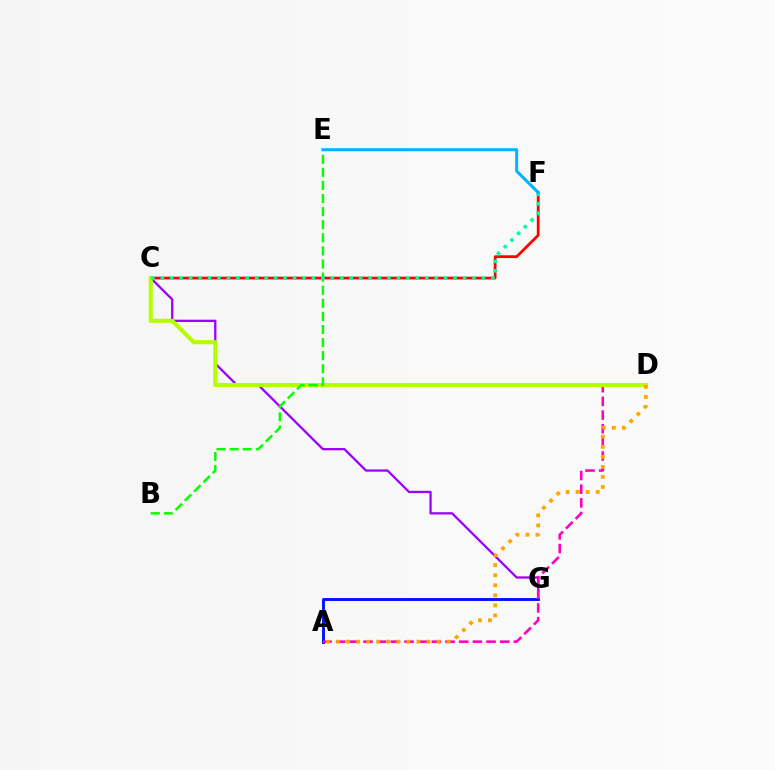{('C', 'G'): [{'color': '#9b00ff', 'line_style': 'solid', 'thickness': 1.64}], ('C', 'F'): [{'color': '#ff0000', 'line_style': 'solid', 'thickness': 1.99}, {'color': '#00ff9d', 'line_style': 'dotted', 'thickness': 2.57}], ('A', 'G'): [{'color': '#0010ff', 'line_style': 'solid', 'thickness': 2.08}], ('A', 'D'): [{'color': '#ff00bd', 'line_style': 'dashed', 'thickness': 1.86}, {'color': '#ffa500', 'line_style': 'dotted', 'thickness': 2.73}], ('C', 'D'): [{'color': '#b3ff00', 'line_style': 'solid', 'thickness': 2.93}], ('B', 'E'): [{'color': '#08ff00', 'line_style': 'dashed', 'thickness': 1.78}], ('E', 'F'): [{'color': '#00b5ff', 'line_style': 'solid', 'thickness': 2.19}]}